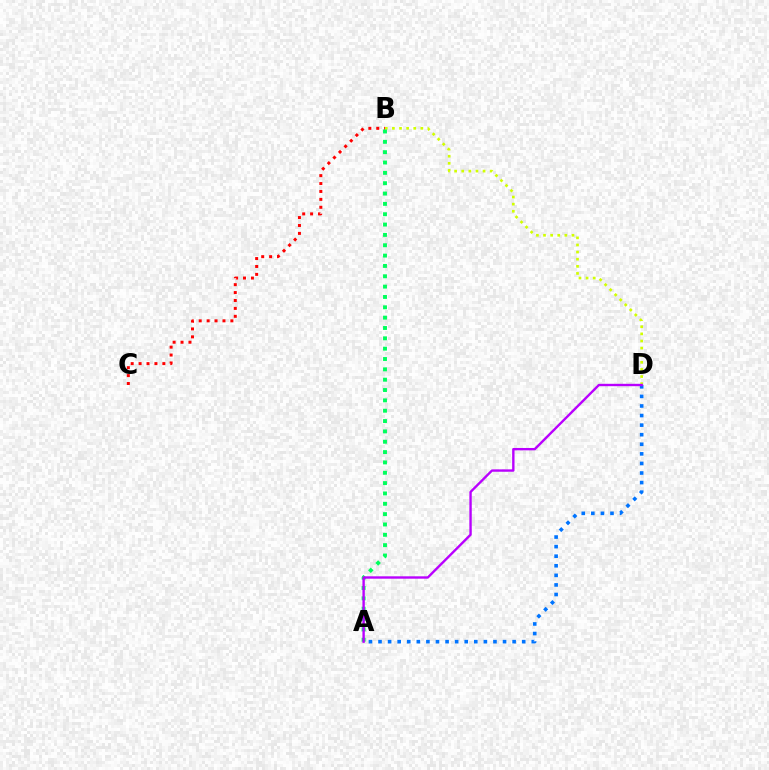{('A', 'D'): [{'color': '#0074ff', 'line_style': 'dotted', 'thickness': 2.6}, {'color': '#b900ff', 'line_style': 'solid', 'thickness': 1.72}], ('B', 'C'): [{'color': '#ff0000', 'line_style': 'dotted', 'thickness': 2.15}], ('B', 'D'): [{'color': '#d1ff00', 'line_style': 'dotted', 'thickness': 1.93}], ('A', 'B'): [{'color': '#00ff5c', 'line_style': 'dotted', 'thickness': 2.81}]}